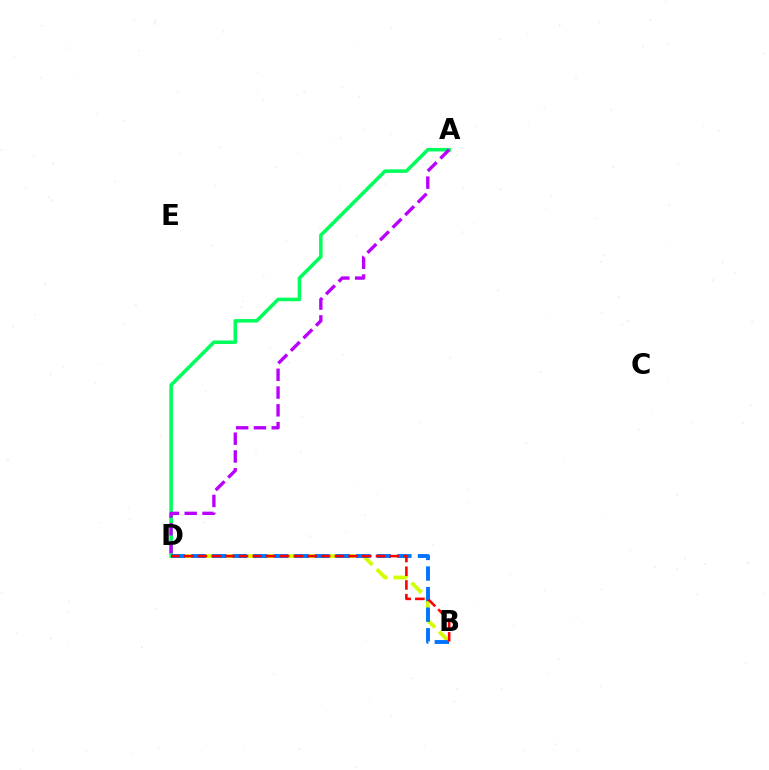{('B', 'D'): [{'color': '#d1ff00', 'line_style': 'dashed', 'thickness': 2.74}, {'color': '#0074ff', 'line_style': 'dashed', 'thickness': 2.79}, {'color': '#ff0000', 'line_style': 'dashed', 'thickness': 1.86}], ('A', 'D'): [{'color': '#00ff5c', 'line_style': 'solid', 'thickness': 2.55}, {'color': '#b900ff', 'line_style': 'dashed', 'thickness': 2.42}]}